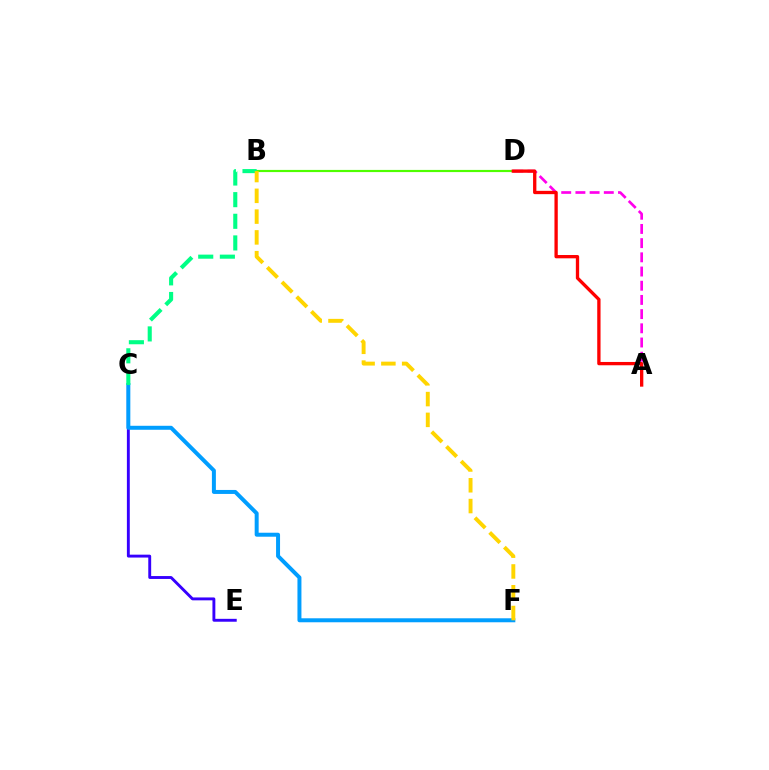{('C', 'E'): [{'color': '#3700ff', 'line_style': 'solid', 'thickness': 2.08}], ('B', 'D'): [{'color': '#4fff00', 'line_style': 'solid', 'thickness': 1.57}], ('A', 'D'): [{'color': '#ff00ed', 'line_style': 'dashed', 'thickness': 1.93}, {'color': '#ff0000', 'line_style': 'solid', 'thickness': 2.38}], ('C', 'F'): [{'color': '#009eff', 'line_style': 'solid', 'thickness': 2.87}], ('B', 'C'): [{'color': '#00ff86', 'line_style': 'dashed', 'thickness': 2.94}], ('B', 'F'): [{'color': '#ffd500', 'line_style': 'dashed', 'thickness': 2.82}]}